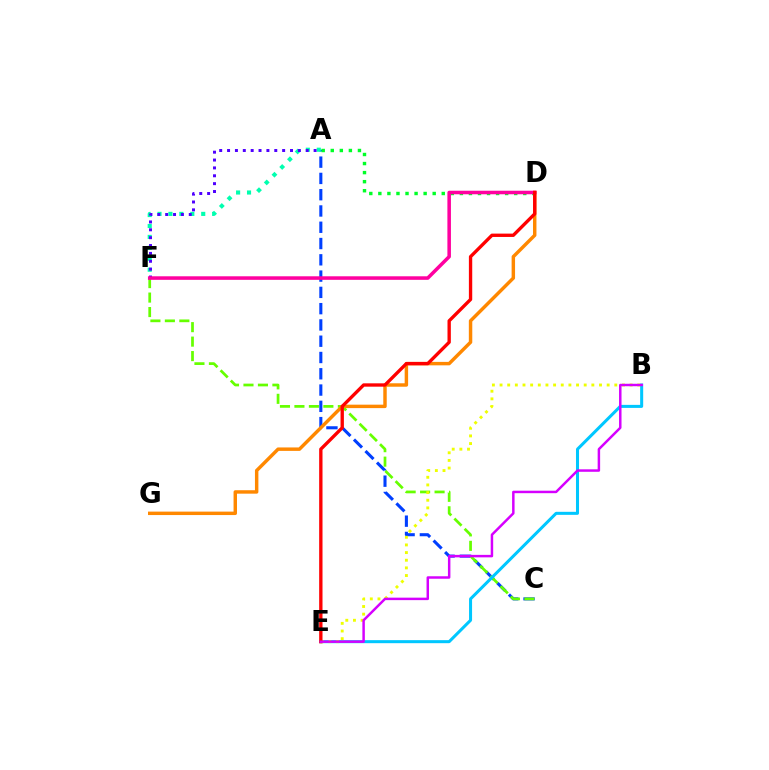{('A', 'C'): [{'color': '#003fff', 'line_style': 'dashed', 'thickness': 2.21}], ('A', 'F'): [{'color': '#00ffaf', 'line_style': 'dotted', 'thickness': 2.97}, {'color': '#4f00ff', 'line_style': 'dotted', 'thickness': 2.14}], ('C', 'F'): [{'color': '#66ff00', 'line_style': 'dashed', 'thickness': 1.97}], ('B', 'E'): [{'color': '#00c7ff', 'line_style': 'solid', 'thickness': 2.18}, {'color': '#eeff00', 'line_style': 'dotted', 'thickness': 2.08}, {'color': '#d600ff', 'line_style': 'solid', 'thickness': 1.78}], ('D', 'G'): [{'color': '#ff8800', 'line_style': 'solid', 'thickness': 2.48}], ('A', 'D'): [{'color': '#00ff27', 'line_style': 'dotted', 'thickness': 2.46}], ('D', 'F'): [{'color': '#ff00a0', 'line_style': 'solid', 'thickness': 2.55}], ('D', 'E'): [{'color': '#ff0000', 'line_style': 'solid', 'thickness': 2.41}]}